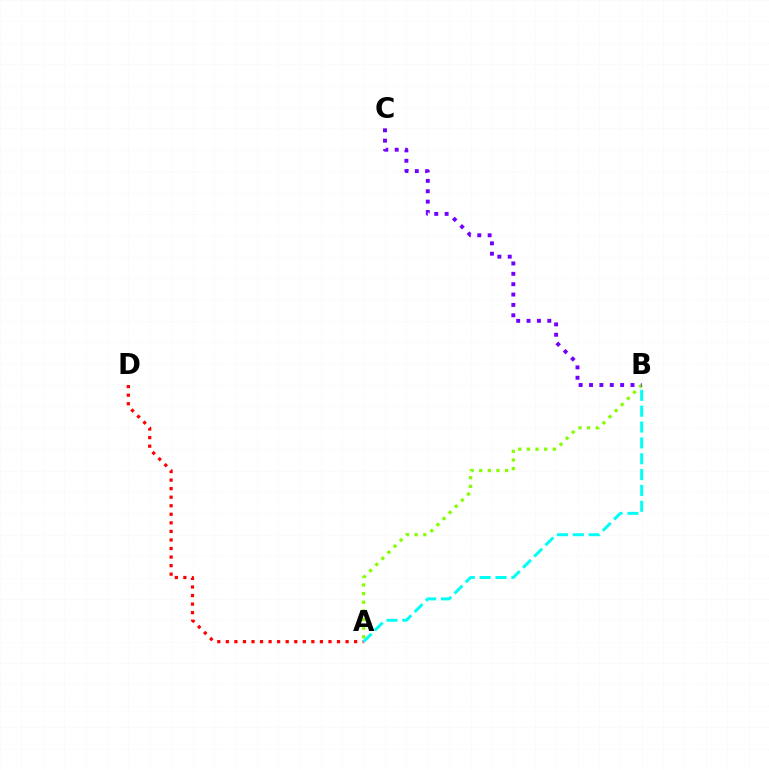{('A', 'D'): [{'color': '#ff0000', 'line_style': 'dotted', 'thickness': 2.32}], ('A', 'B'): [{'color': '#84ff00', 'line_style': 'dotted', 'thickness': 2.35}, {'color': '#00fff6', 'line_style': 'dashed', 'thickness': 2.15}], ('B', 'C'): [{'color': '#7200ff', 'line_style': 'dotted', 'thickness': 2.82}]}